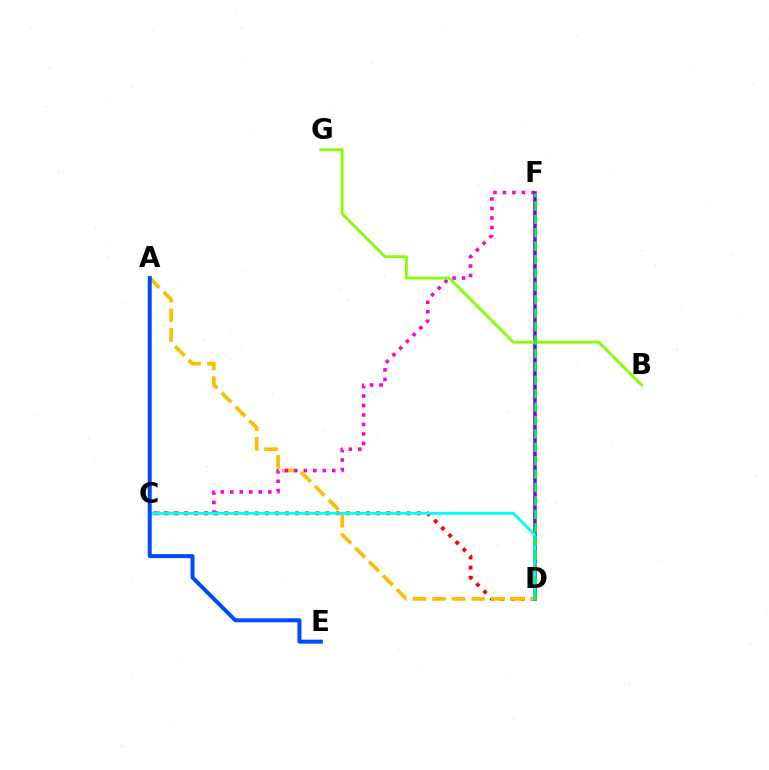{('C', 'D'): [{'color': '#ff0000', 'line_style': 'dotted', 'thickness': 2.75}, {'color': '#00fff6', 'line_style': 'solid', 'thickness': 2.08}], ('A', 'D'): [{'color': '#ffbd00', 'line_style': 'dashed', 'thickness': 2.67}], ('C', 'F'): [{'color': '#ff00cf', 'line_style': 'dotted', 'thickness': 2.58}], ('D', 'F'): [{'color': '#7200ff', 'line_style': 'solid', 'thickness': 2.55}, {'color': '#00ff39', 'line_style': 'dashed', 'thickness': 1.82}], ('B', 'G'): [{'color': '#84ff00', 'line_style': 'solid', 'thickness': 2.04}], ('A', 'E'): [{'color': '#004bff', 'line_style': 'solid', 'thickness': 2.88}]}